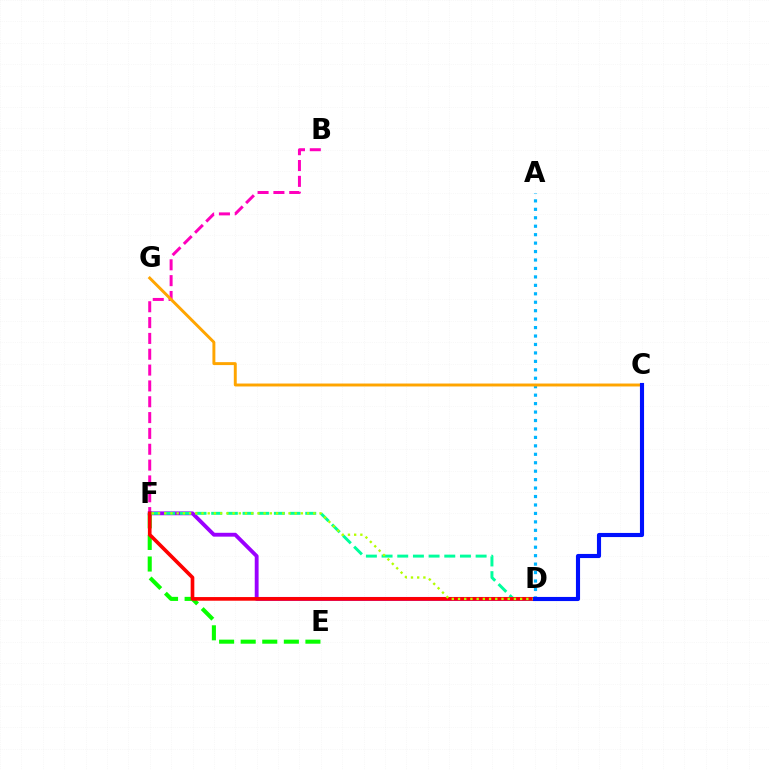{('A', 'D'): [{'color': '#00b5ff', 'line_style': 'dotted', 'thickness': 2.3}], ('E', 'F'): [{'color': '#08ff00', 'line_style': 'dashed', 'thickness': 2.93}], ('B', 'F'): [{'color': '#ff00bd', 'line_style': 'dashed', 'thickness': 2.15}], ('D', 'F'): [{'color': '#9b00ff', 'line_style': 'solid', 'thickness': 2.77}, {'color': '#00ff9d', 'line_style': 'dashed', 'thickness': 2.13}, {'color': '#ff0000', 'line_style': 'solid', 'thickness': 2.63}, {'color': '#b3ff00', 'line_style': 'dotted', 'thickness': 1.69}], ('C', 'G'): [{'color': '#ffa500', 'line_style': 'solid', 'thickness': 2.11}], ('C', 'D'): [{'color': '#0010ff', 'line_style': 'solid', 'thickness': 2.96}]}